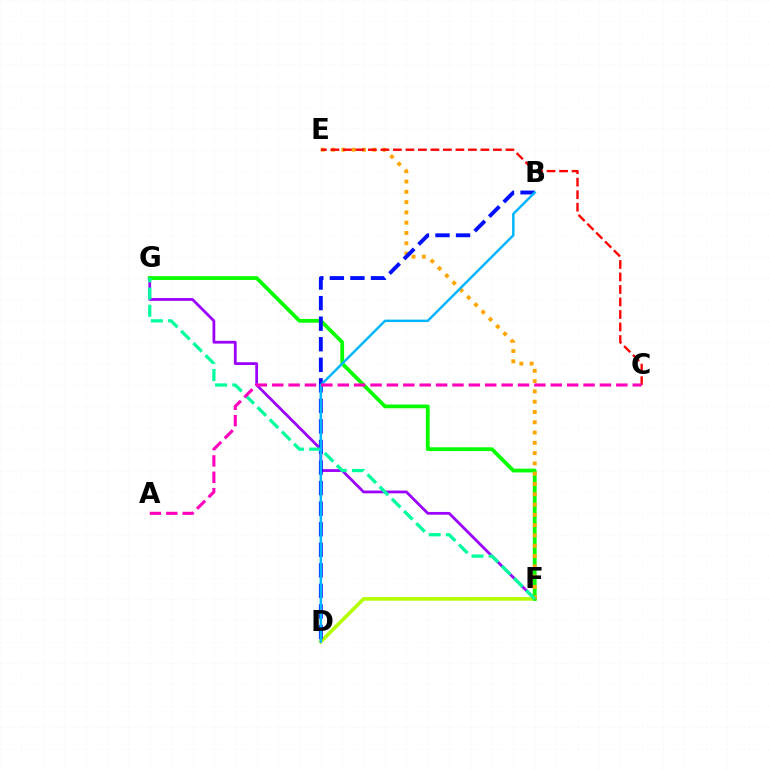{('D', 'F'): [{'color': '#b3ff00', 'line_style': 'solid', 'thickness': 2.59}], ('F', 'G'): [{'color': '#9b00ff', 'line_style': 'solid', 'thickness': 2.0}, {'color': '#08ff00', 'line_style': 'solid', 'thickness': 2.72}, {'color': '#00ff9d', 'line_style': 'dashed', 'thickness': 2.34}], ('E', 'F'): [{'color': '#ffa500', 'line_style': 'dotted', 'thickness': 2.8}], ('C', 'E'): [{'color': '#ff0000', 'line_style': 'dashed', 'thickness': 1.7}], ('B', 'D'): [{'color': '#0010ff', 'line_style': 'dashed', 'thickness': 2.79}, {'color': '#00b5ff', 'line_style': 'solid', 'thickness': 1.77}], ('A', 'C'): [{'color': '#ff00bd', 'line_style': 'dashed', 'thickness': 2.23}]}